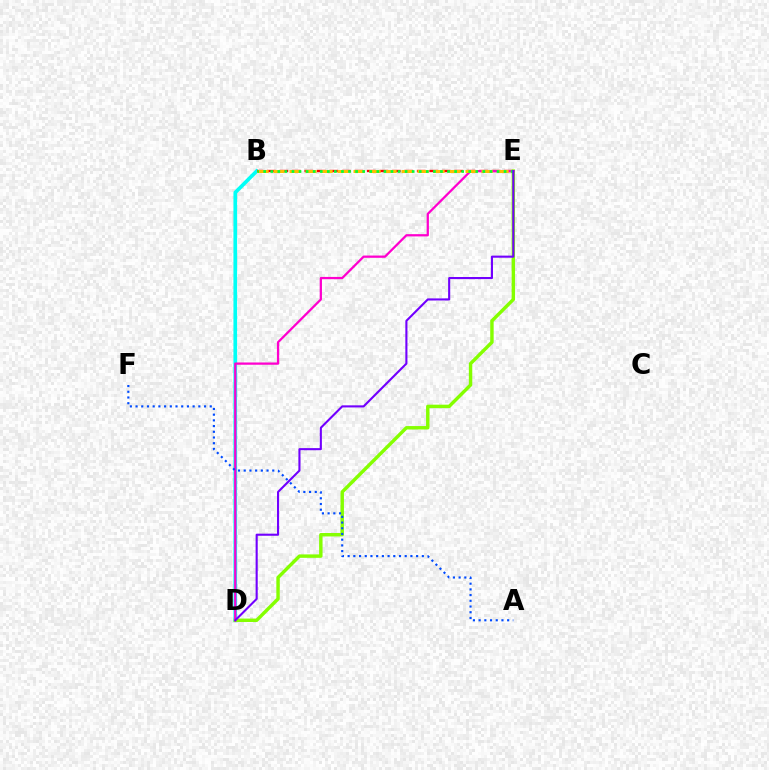{('B', 'D'): [{'color': '#00fff6', 'line_style': 'solid', 'thickness': 2.65}], ('B', 'E'): [{'color': '#ff0000', 'line_style': 'dashed', 'thickness': 1.7}, {'color': '#ffbd00', 'line_style': 'dashed', 'thickness': 2.17}, {'color': '#00ff39', 'line_style': 'dotted', 'thickness': 1.92}], ('D', 'E'): [{'color': '#84ff00', 'line_style': 'solid', 'thickness': 2.47}, {'color': '#ff00cf', 'line_style': 'solid', 'thickness': 1.63}, {'color': '#7200ff', 'line_style': 'solid', 'thickness': 1.52}], ('A', 'F'): [{'color': '#004bff', 'line_style': 'dotted', 'thickness': 1.55}]}